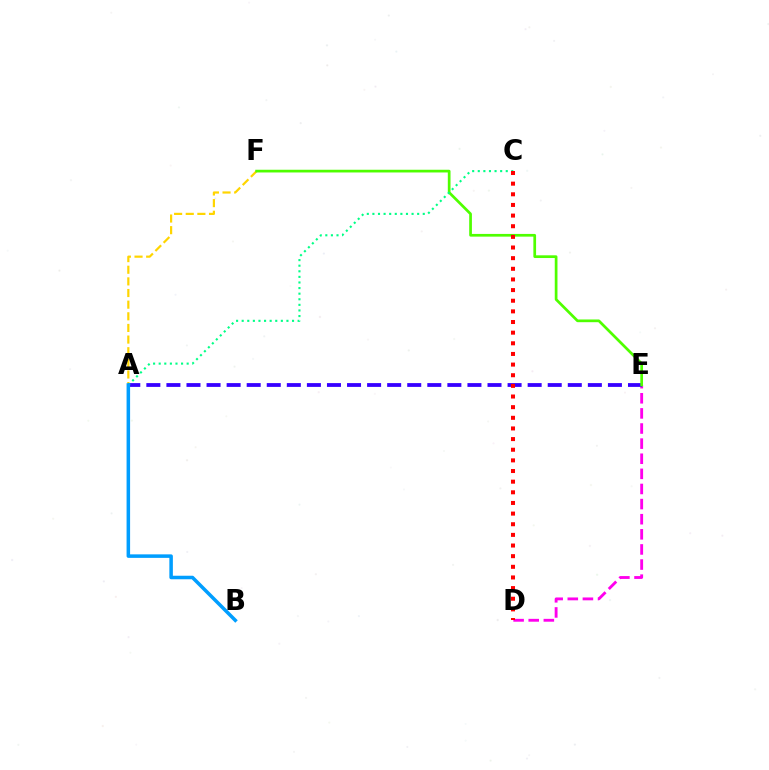{('D', 'E'): [{'color': '#ff00ed', 'line_style': 'dashed', 'thickness': 2.05}], ('A', 'F'): [{'color': '#ffd500', 'line_style': 'dashed', 'thickness': 1.58}], ('A', 'E'): [{'color': '#3700ff', 'line_style': 'dashed', 'thickness': 2.73}], ('E', 'F'): [{'color': '#4fff00', 'line_style': 'solid', 'thickness': 1.95}], ('A', 'C'): [{'color': '#00ff86', 'line_style': 'dotted', 'thickness': 1.52}], ('A', 'B'): [{'color': '#009eff', 'line_style': 'solid', 'thickness': 2.54}], ('C', 'D'): [{'color': '#ff0000', 'line_style': 'dotted', 'thickness': 2.89}]}